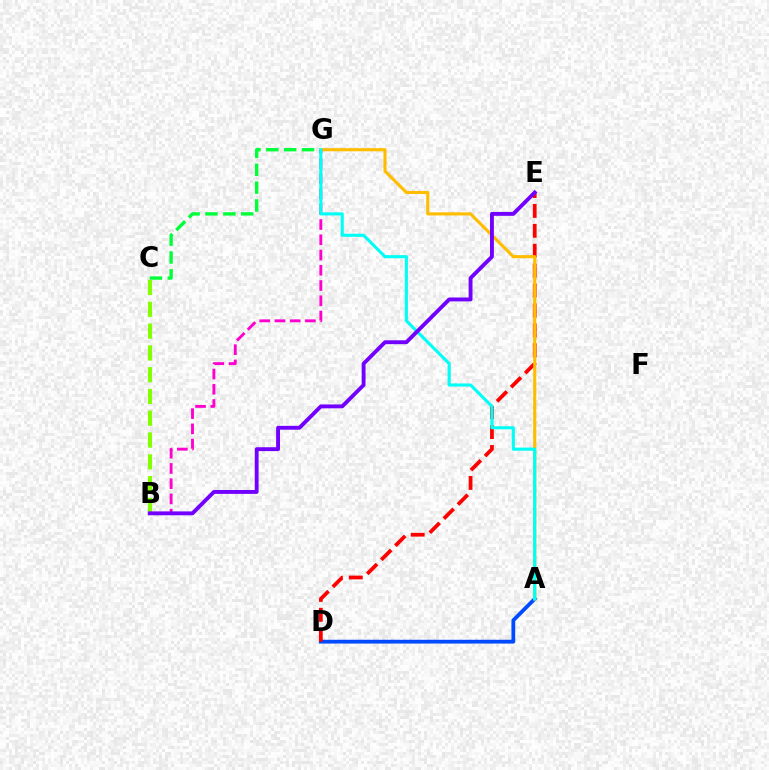{('A', 'D'): [{'color': '#004bff', 'line_style': 'solid', 'thickness': 2.73}], ('D', 'E'): [{'color': '#ff0000', 'line_style': 'dashed', 'thickness': 2.7}], ('A', 'G'): [{'color': '#ffbd00', 'line_style': 'solid', 'thickness': 2.24}, {'color': '#00fff6', 'line_style': 'solid', 'thickness': 2.23}], ('C', 'G'): [{'color': '#00ff39', 'line_style': 'dashed', 'thickness': 2.43}], ('B', 'C'): [{'color': '#84ff00', 'line_style': 'dashed', 'thickness': 2.96}], ('B', 'G'): [{'color': '#ff00cf', 'line_style': 'dashed', 'thickness': 2.07}], ('B', 'E'): [{'color': '#7200ff', 'line_style': 'solid', 'thickness': 2.79}]}